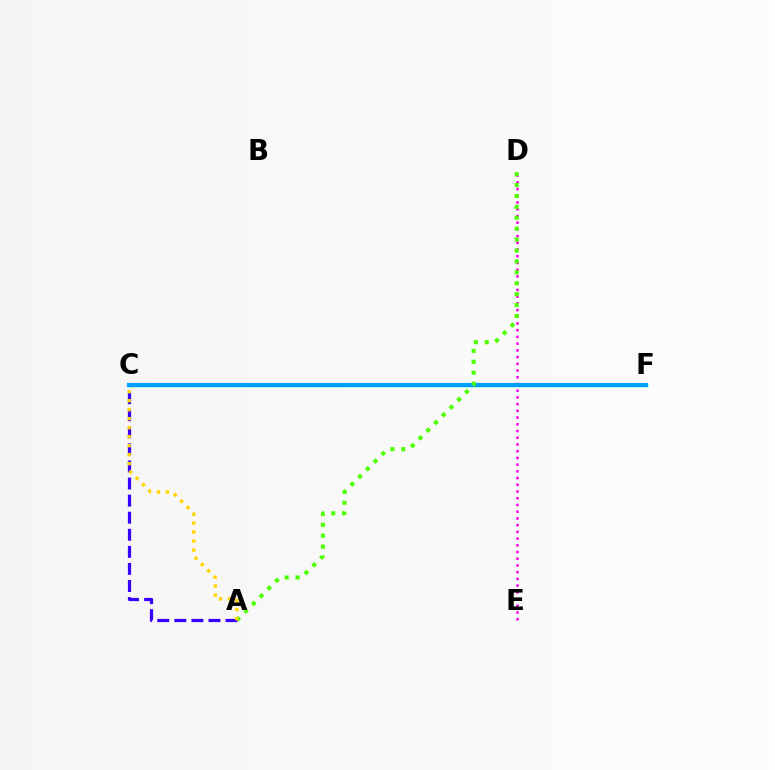{('C', 'F'): [{'color': '#00ff86', 'line_style': 'solid', 'thickness': 2.47}, {'color': '#ff0000', 'line_style': 'solid', 'thickness': 1.72}, {'color': '#009eff', 'line_style': 'solid', 'thickness': 2.94}], ('A', 'C'): [{'color': '#3700ff', 'line_style': 'dashed', 'thickness': 2.32}, {'color': '#ffd500', 'line_style': 'dotted', 'thickness': 2.44}], ('D', 'E'): [{'color': '#ff00ed', 'line_style': 'dotted', 'thickness': 1.83}], ('A', 'D'): [{'color': '#4fff00', 'line_style': 'dotted', 'thickness': 2.96}]}